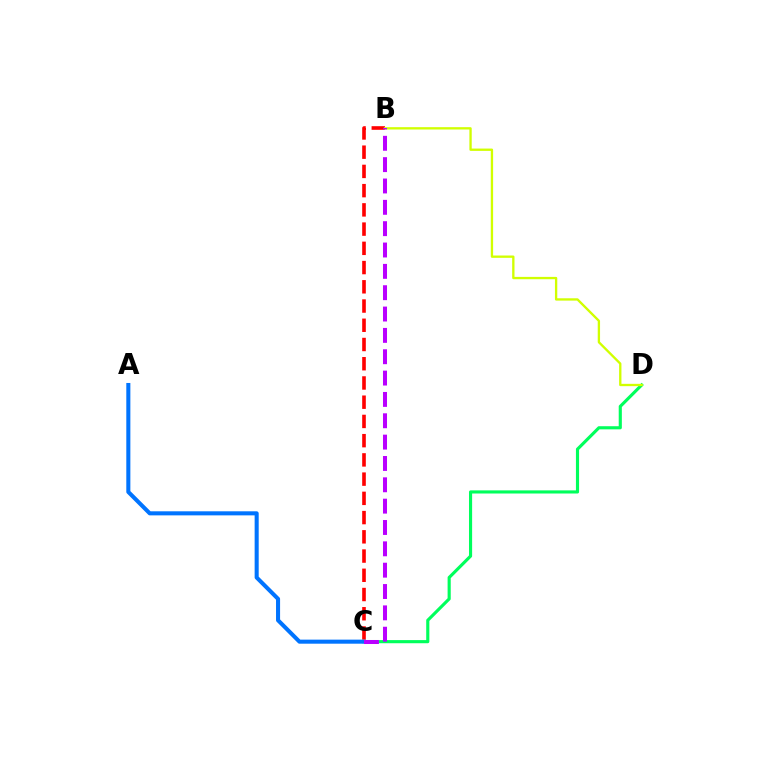{('B', 'C'): [{'color': '#ff0000', 'line_style': 'dashed', 'thickness': 2.61}, {'color': '#b900ff', 'line_style': 'dashed', 'thickness': 2.9}], ('C', 'D'): [{'color': '#00ff5c', 'line_style': 'solid', 'thickness': 2.25}], ('A', 'C'): [{'color': '#0074ff', 'line_style': 'solid', 'thickness': 2.92}], ('B', 'D'): [{'color': '#d1ff00', 'line_style': 'solid', 'thickness': 1.68}]}